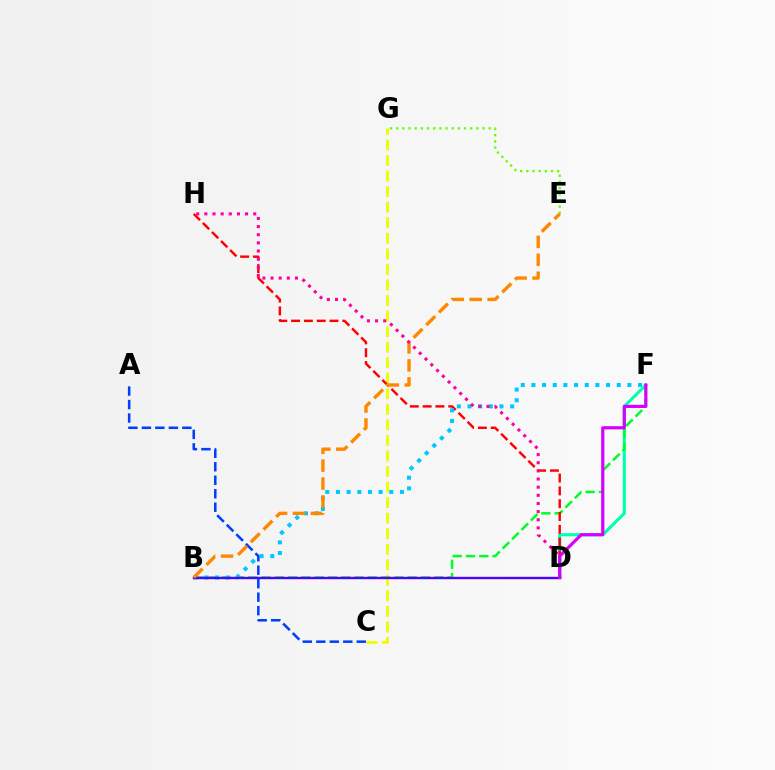{('D', 'F'): [{'color': '#00ffaf', 'line_style': 'solid', 'thickness': 2.2}, {'color': '#d600ff', 'line_style': 'solid', 'thickness': 2.28}], ('C', 'G'): [{'color': '#eeff00', 'line_style': 'dashed', 'thickness': 2.11}], ('B', 'F'): [{'color': '#00ff27', 'line_style': 'dashed', 'thickness': 1.8}, {'color': '#00c7ff', 'line_style': 'dotted', 'thickness': 2.9}], ('D', 'H'): [{'color': '#ff0000', 'line_style': 'dashed', 'thickness': 1.74}, {'color': '#ff00a0', 'line_style': 'dotted', 'thickness': 2.21}], ('A', 'C'): [{'color': '#003fff', 'line_style': 'dashed', 'thickness': 1.83}], ('B', 'D'): [{'color': '#4f00ff', 'line_style': 'solid', 'thickness': 1.72}], ('B', 'E'): [{'color': '#ff8800', 'line_style': 'dashed', 'thickness': 2.43}], ('E', 'G'): [{'color': '#66ff00', 'line_style': 'dotted', 'thickness': 1.68}]}